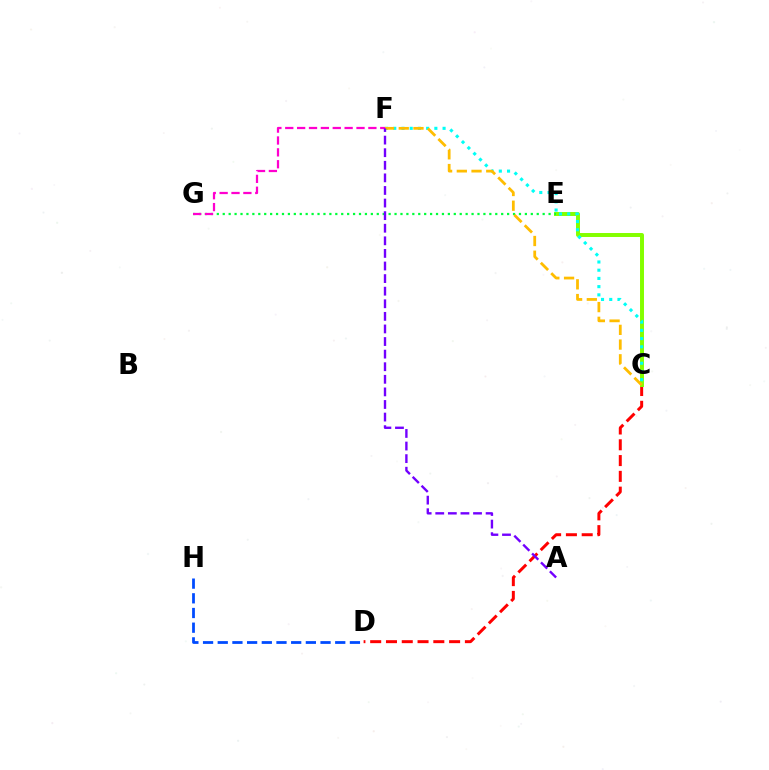{('C', 'D'): [{'color': '#ff0000', 'line_style': 'dashed', 'thickness': 2.14}], ('C', 'E'): [{'color': '#84ff00', 'line_style': 'solid', 'thickness': 2.85}], ('C', 'F'): [{'color': '#00fff6', 'line_style': 'dotted', 'thickness': 2.23}, {'color': '#ffbd00', 'line_style': 'dashed', 'thickness': 2.0}], ('E', 'G'): [{'color': '#00ff39', 'line_style': 'dotted', 'thickness': 1.61}], ('D', 'H'): [{'color': '#004bff', 'line_style': 'dashed', 'thickness': 2.0}], ('F', 'G'): [{'color': '#ff00cf', 'line_style': 'dashed', 'thickness': 1.61}], ('A', 'F'): [{'color': '#7200ff', 'line_style': 'dashed', 'thickness': 1.71}]}